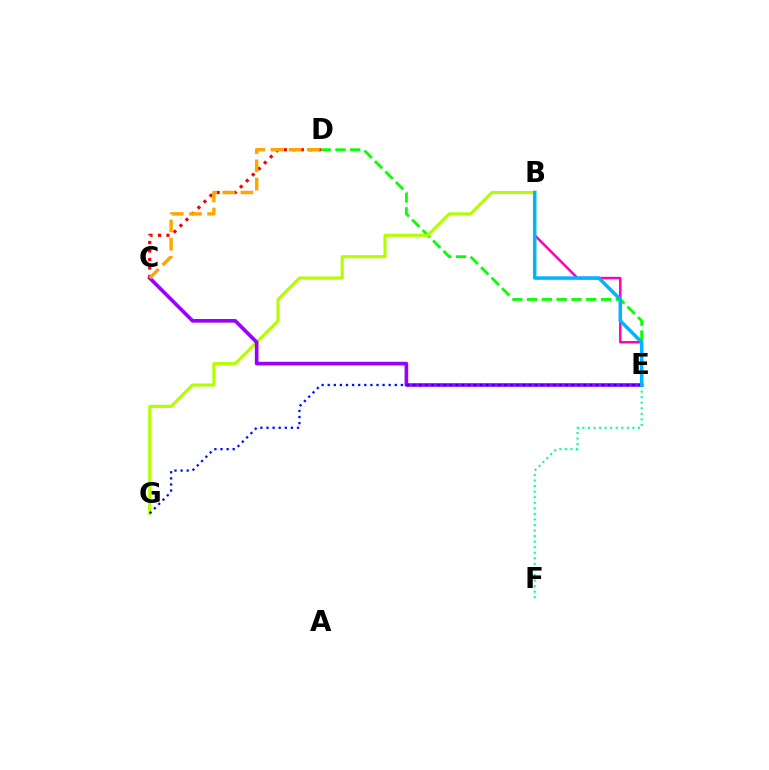{('D', 'E'): [{'color': '#08ff00', 'line_style': 'dashed', 'thickness': 2.01}], ('B', 'E'): [{'color': '#ff00bd', 'line_style': 'solid', 'thickness': 1.78}, {'color': '#00b5ff', 'line_style': 'solid', 'thickness': 2.52}], ('C', 'D'): [{'color': '#ff0000', 'line_style': 'dotted', 'thickness': 2.31}, {'color': '#ffa500', 'line_style': 'dashed', 'thickness': 2.47}], ('E', 'F'): [{'color': '#00ff9d', 'line_style': 'dotted', 'thickness': 1.51}], ('B', 'G'): [{'color': '#b3ff00', 'line_style': 'solid', 'thickness': 2.24}], ('C', 'E'): [{'color': '#9b00ff', 'line_style': 'solid', 'thickness': 2.62}], ('E', 'G'): [{'color': '#0010ff', 'line_style': 'dotted', 'thickness': 1.66}]}